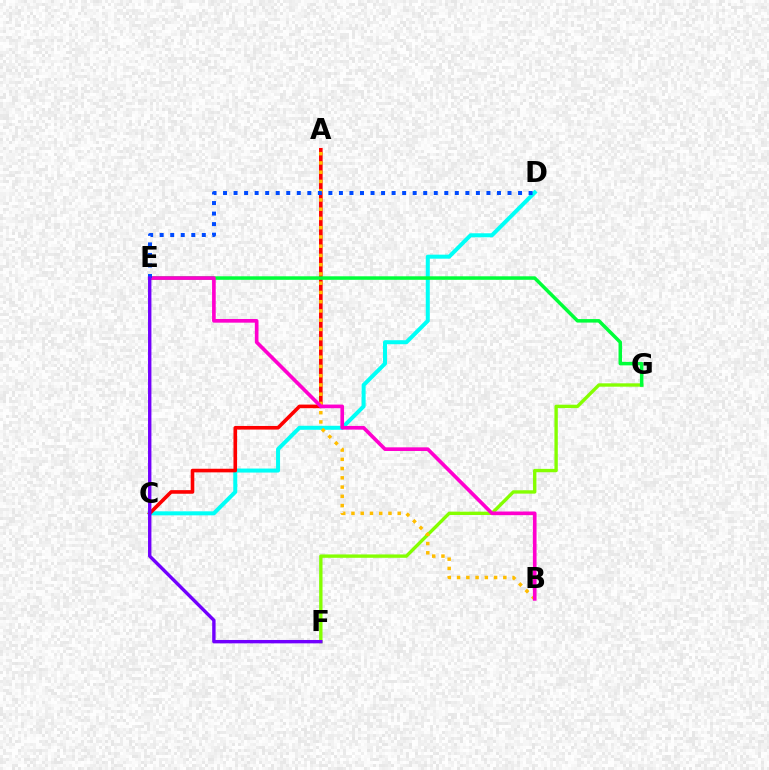{('F', 'G'): [{'color': '#84ff00', 'line_style': 'solid', 'thickness': 2.42}], ('C', 'D'): [{'color': '#00fff6', 'line_style': 'solid', 'thickness': 2.89}], ('A', 'C'): [{'color': '#ff0000', 'line_style': 'solid', 'thickness': 2.6}], ('E', 'G'): [{'color': '#00ff39', 'line_style': 'solid', 'thickness': 2.53}], ('A', 'B'): [{'color': '#ffbd00', 'line_style': 'dotted', 'thickness': 2.51}], ('B', 'E'): [{'color': '#ff00cf', 'line_style': 'solid', 'thickness': 2.63}], ('D', 'E'): [{'color': '#004bff', 'line_style': 'dotted', 'thickness': 2.86}], ('E', 'F'): [{'color': '#7200ff', 'line_style': 'solid', 'thickness': 2.44}]}